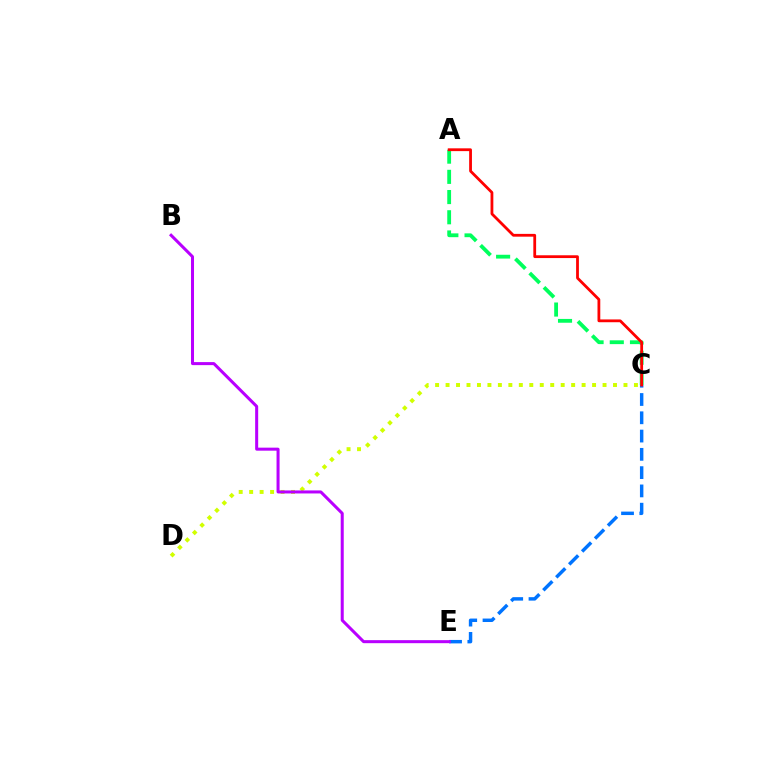{('A', 'C'): [{'color': '#00ff5c', 'line_style': 'dashed', 'thickness': 2.74}, {'color': '#ff0000', 'line_style': 'solid', 'thickness': 2.01}], ('C', 'D'): [{'color': '#d1ff00', 'line_style': 'dotted', 'thickness': 2.84}], ('C', 'E'): [{'color': '#0074ff', 'line_style': 'dashed', 'thickness': 2.48}], ('B', 'E'): [{'color': '#b900ff', 'line_style': 'solid', 'thickness': 2.18}]}